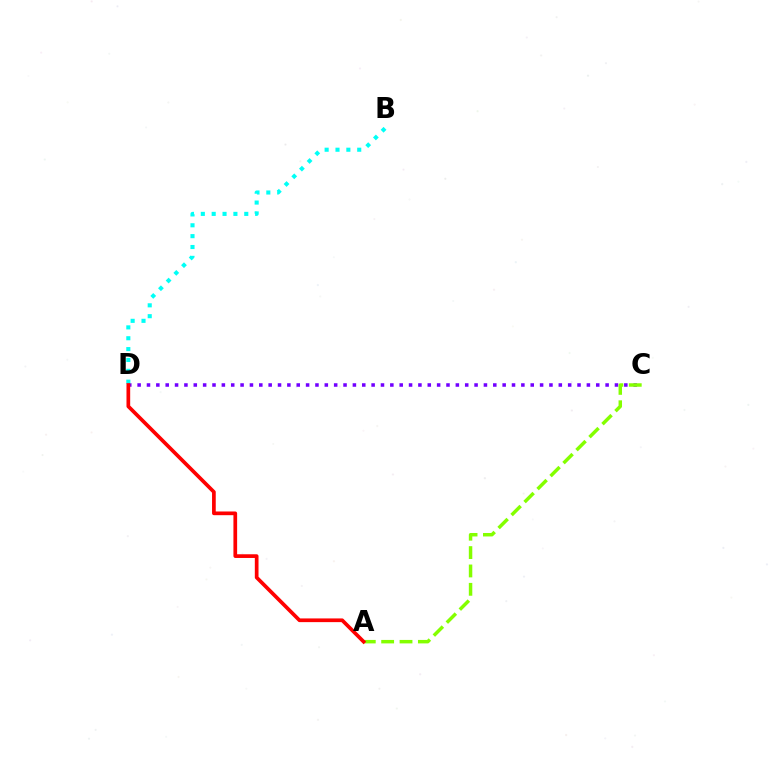{('C', 'D'): [{'color': '#7200ff', 'line_style': 'dotted', 'thickness': 2.54}], ('A', 'C'): [{'color': '#84ff00', 'line_style': 'dashed', 'thickness': 2.49}], ('B', 'D'): [{'color': '#00fff6', 'line_style': 'dotted', 'thickness': 2.95}], ('A', 'D'): [{'color': '#ff0000', 'line_style': 'solid', 'thickness': 2.66}]}